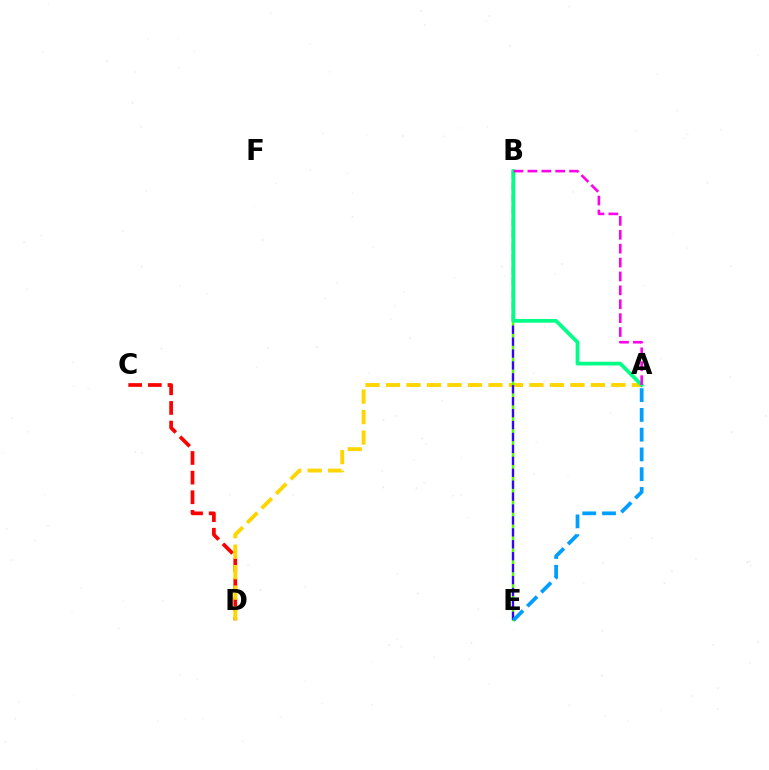{('C', 'D'): [{'color': '#ff0000', 'line_style': 'dashed', 'thickness': 2.67}], ('A', 'D'): [{'color': '#ffd500', 'line_style': 'dashed', 'thickness': 2.78}], ('B', 'E'): [{'color': '#4fff00', 'line_style': 'solid', 'thickness': 1.74}, {'color': '#3700ff', 'line_style': 'dashed', 'thickness': 1.62}], ('A', 'B'): [{'color': '#00ff86', 'line_style': 'solid', 'thickness': 2.68}, {'color': '#ff00ed', 'line_style': 'dashed', 'thickness': 1.89}], ('A', 'E'): [{'color': '#009eff', 'line_style': 'dashed', 'thickness': 2.69}]}